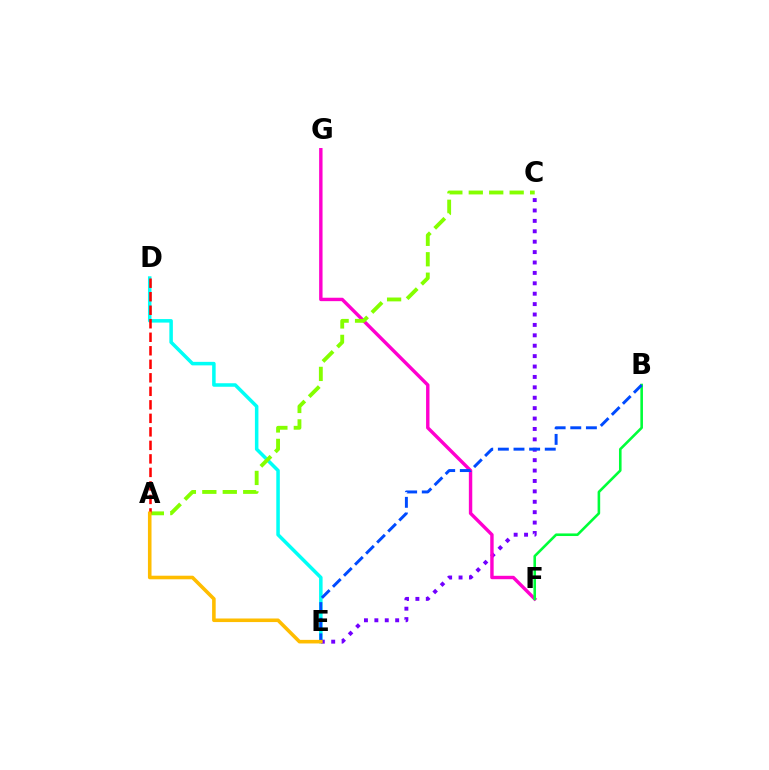{('D', 'E'): [{'color': '#00fff6', 'line_style': 'solid', 'thickness': 2.53}], ('C', 'E'): [{'color': '#7200ff', 'line_style': 'dotted', 'thickness': 2.83}], ('F', 'G'): [{'color': '#ff00cf', 'line_style': 'solid', 'thickness': 2.46}], ('A', 'C'): [{'color': '#84ff00', 'line_style': 'dashed', 'thickness': 2.78}], ('B', 'F'): [{'color': '#00ff39', 'line_style': 'solid', 'thickness': 1.87}], ('B', 'E'): [{'color': '#004bff', 'line_style': 'dashed', 'thickness': 2.12}], ('A', 'D'): [{'color': '#ff0000', 'line_style': 'dashed', 'thickness': 1.84}], ('A', 'E'): [{'color': '#ffbd00', 'line_style': 'solid', 'thickness': 2.58}]}